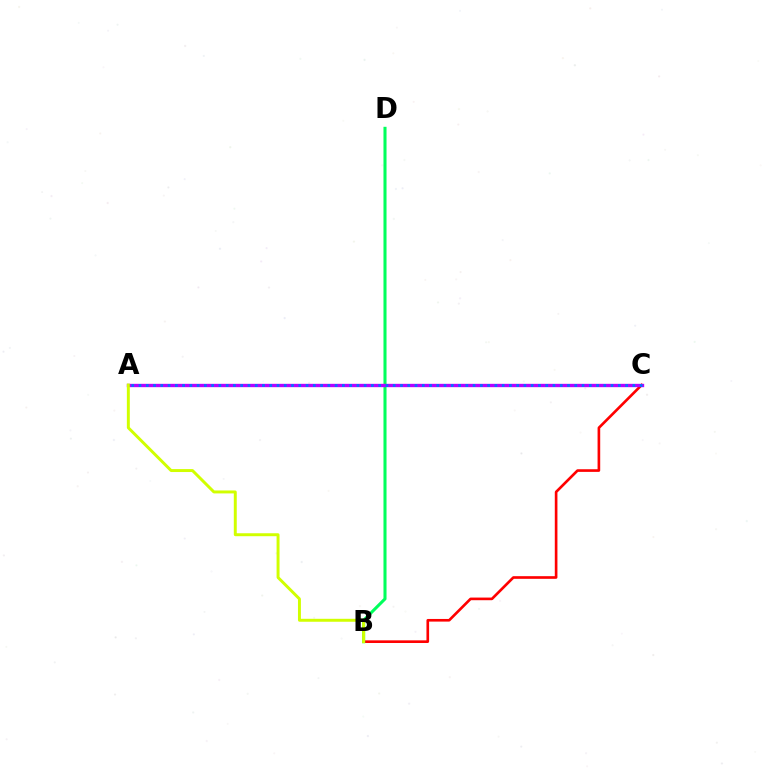{('B', 'C'): [{'color': '#ff0000', 'line_style': 'solid', 'thickness': 1.9}], ('B', 'D'): [{'color': '#00ff5c', 'line_style': 'solid', 'thickness': 2.2}], ('A', 'C'): [{'color': '#b900ff', 'line_style': 'solid', 'thickness': 2.42}, {'color': '#0074ff', 'line_style': 'dotted', 'thickness': 1.97}], ('A', 'B'): [{'color': '#d1ff00', 'line_style': 'solid', 'thickness': 2.12}]}